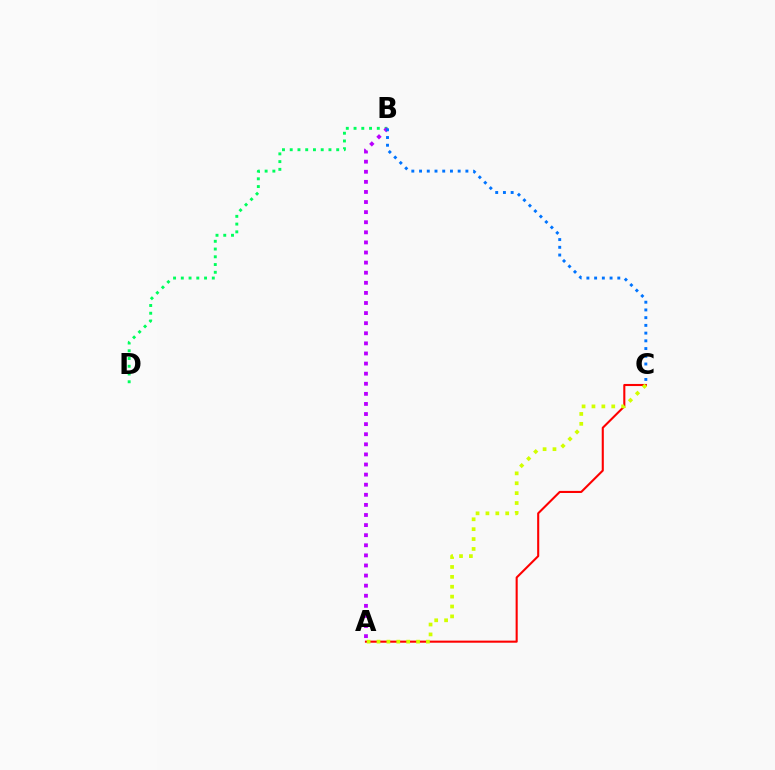{('B', 'D'): [{'color': '#00ff5c', 'line_style': 'dotted', 'thickness': 2.1}], ('A', 'B'): [{'color': '#b900ff', 'line_style': 'dotted', 'thickness': 2.74}], ('A', 'C'): [{'color': '#ff0000', 'line_style': 'solid', 'thickness': 1.51}, {'color': '#d1ff00', 'line_style': 'dotted', 'thickness': 2.69}], ('B', 'C'): [{'color': '#0074ff', 'line_style': 'dotted', 'thickness': 2.1}]}